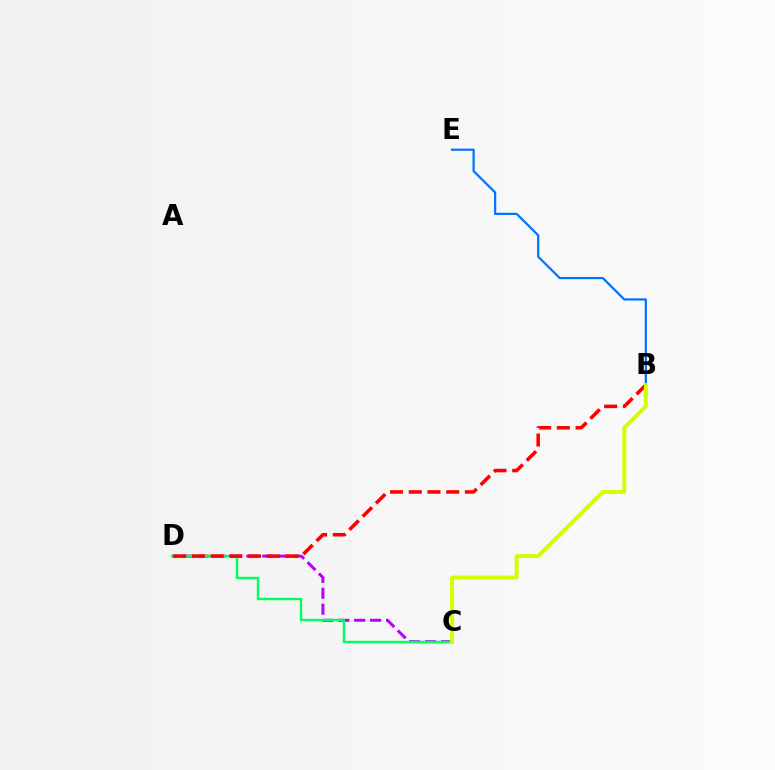{('C', 'D'): [{'color': '#b900ff', 'line_style': 'dashed', 'thickness': 2.17}, {'color': '#00ff5c', 'line_style': 'solid', 'thickness': 1.73}], ('B', 'E'): [{'color': '#0074ff', 'line_style': 'solid', 'thickness': 1.61}], ('B', 'D'): [{'color': '#ff0000', 'line_style': 'dashed', 'thickness': 2.54}], ('B', 'C'): [{'color': '#d1ff00', 'line_style': 'solid', 'thickness': 2.83}]}